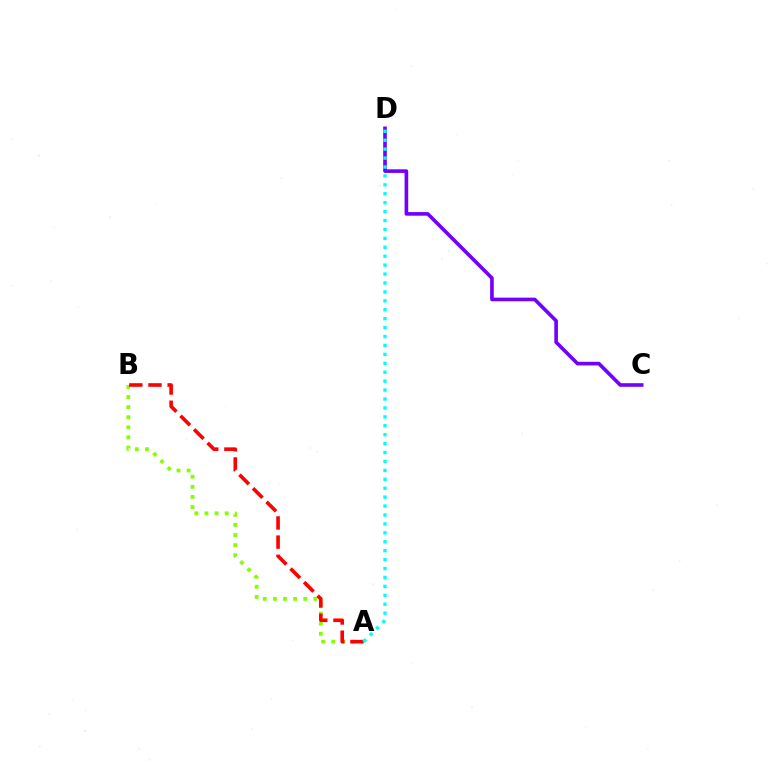{('A', 'B'): [{'color': '#84ff00', 'line_style': 'dotted', 'thickness': 2.75}, {'color': '#ff0000', 'line_style': 'dashed', 'thickness': 2.6}], ('C', 'D'): [{'color': '#7200ff', 'line_style': 'solid', 'thickness': 2.61}], ('A', 'D'): [{'color': '#00fff6', 'line_style': 'dotted', 'thickness': 2.42}]}